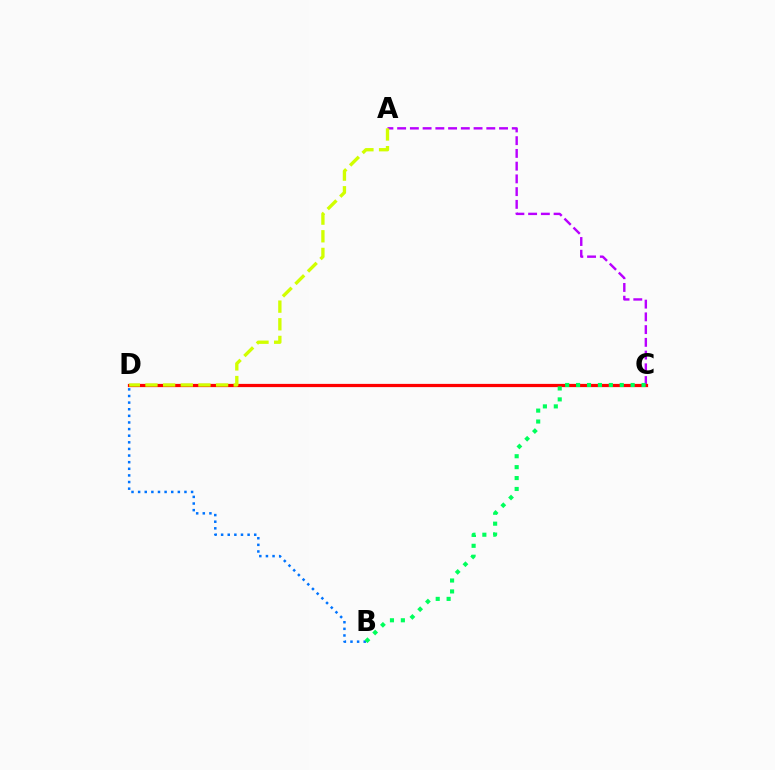{('A', 'C'): [{'color': '#b900ff', 'line_style': 'dashed', 'thickness': 1.73}], ('C', 'D'): [{'color': '#ff0000', 'line_style': 'solid', 'thickness': 2.32}], ('A', 'D'): [{'color': '#d1ff00', 'line_style': 'dashed', 'thickness': 2.4}], ('B', 'D'): [{'color': '#0074ff', 'line_style': 'dotted', 'thickness': 1.8}], ('B', 'C'): [{'color': '#00ff5c', 'line_style': 'dotted', 'thickness': 2.97}]}